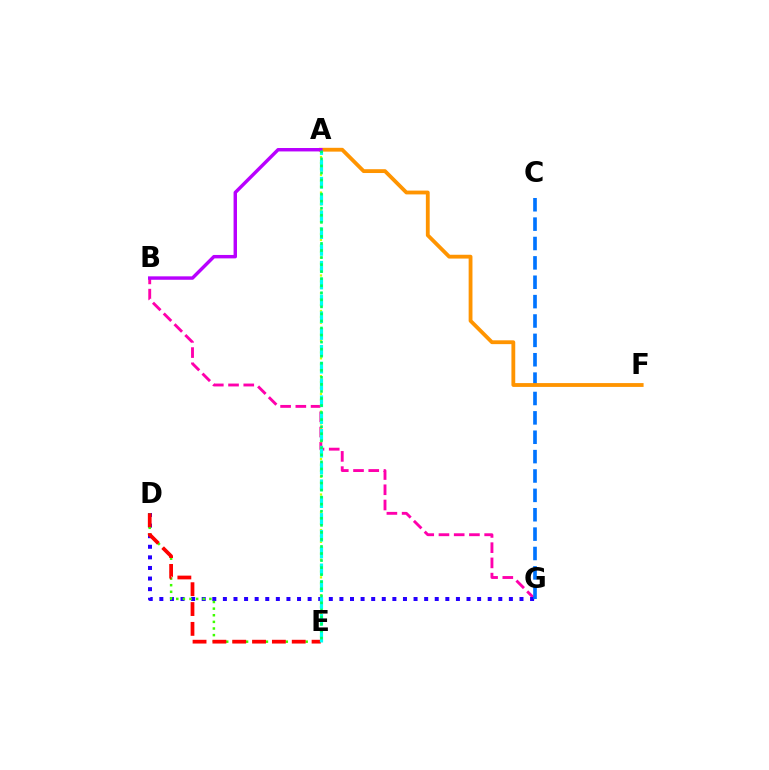{('B', 'G'): [{'color': '#ff00ac', 'line_style': 'dashed', 'thickness': 2.07}], ('D', 'G'): [{'color': '#2500ff', 'line_style': 'dotted', 'thickness': 2.88}], ('C', 'G'): [{'color': '#0074ff', 'line_style': 'dashed', 'thickness': 2.63}], ('D', 'E'): [{'color': '#3dff00', 'line_style': 'dotted', 'thickness': 1.8}, {'color': '#ff0000', 'line_style': 'dashed', 'thickness': 2.69}], ('A', 'E'): [{'color': '#d1ff00', 'line_style': 'dotted', 'thickness': 1.61}, {'color': '#00fff6', 'line_style': 'dashed', 'thickness': 2.28}, {'color': '#00ff5c', 'line_style': 'dotted', 'thickness': 1.91}], ('A', 'F'): [{'color': '#ff9400', 'line_style': 'solid', 'thickness': 2.75}], ('A', 'B'): [{'color': '#b900ff', 'line_style': 'solid', 'thickness': 2.47}]}